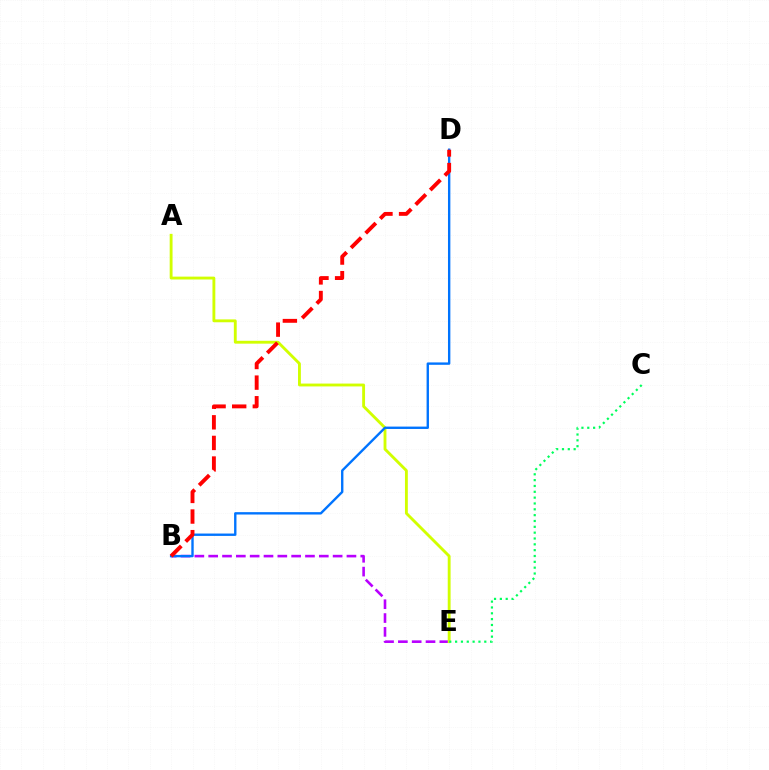{('B', 'E'): [{'color': '#b900ff', 'line_style': 'dashed', 'thickness': 1.88}], ('A', 'E'): [{'color': '#d1ff00', 'line_style': 'solid', 'thickness': 2.06}], ('B', 'D'): [{'color': '#0074ff', 'line_style': 'solid', 'thickness': 1.71}, {'color': '#ff0000', 'line_style': 'dashed', 'thickness': 2.8}], ('C', 'E'): [{'color': '#00ff5c', 'line_style': 'dotted', 'thickness': 1.59}]}